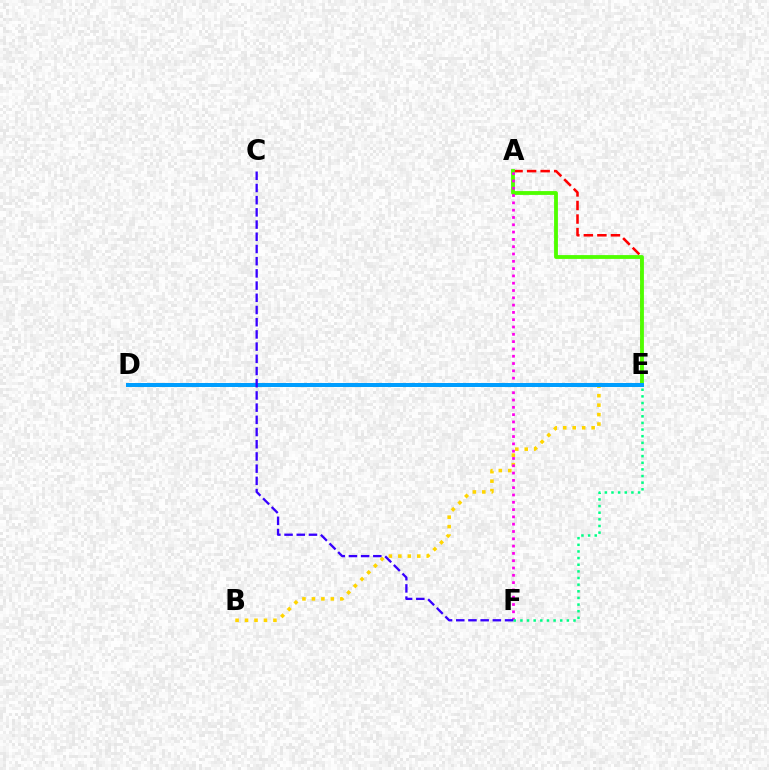{('A', 'E'): [{'color': '#ff0000', 'line_style': 'dashed', 'thickness': 1.84}, {'color': '#4fff00', 'line_style': 'solid', 'thickness': 2.76}], ('B', 'E'): [{'color': '#ffd500', 'line_style': 'dotted', 'thickness': 2.57}], ('A', 'F'): [{'color': '#ff00ed', 'line_style': 'dotted', 'thickness': 1.98}], ('D', 'E'): [{'color': '#009eff', 'line_style': 'solid', 'thickness': 2.87}], ('C', 'F'): [{'color': '#3700ff', 'line_style': 'dashed', 'thickness': 1.66}], ('E', 'F'): [{'color': '#00ff86', 'line_style': 'dotted', 'thickness': 1.8}]}